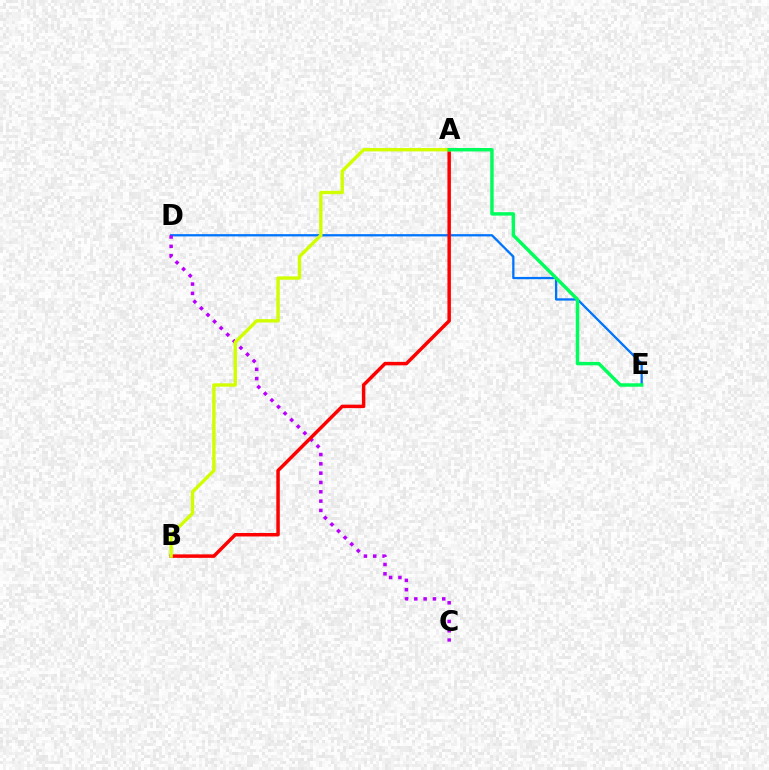{('D', 'E'): [{'color': '#0074ff', 'line_style': 'solid', 'thickness': 1.64}], ('C', 'D'): [{'color': '#b900ff', 'line_style': 'dotted', 'thickness': 2.53}], ('A', 'B'): [{'color': '#ff0000', 'line_style': 'solid', 'thickness': 2.5}, {'color': '#d1ff00', 'line_style': 'solid', 'thickness': 2.43}], ('A', 'E'): [{'color': '#00ff5c', 'line_style': 'solid', 'thickness': 2.48}]}